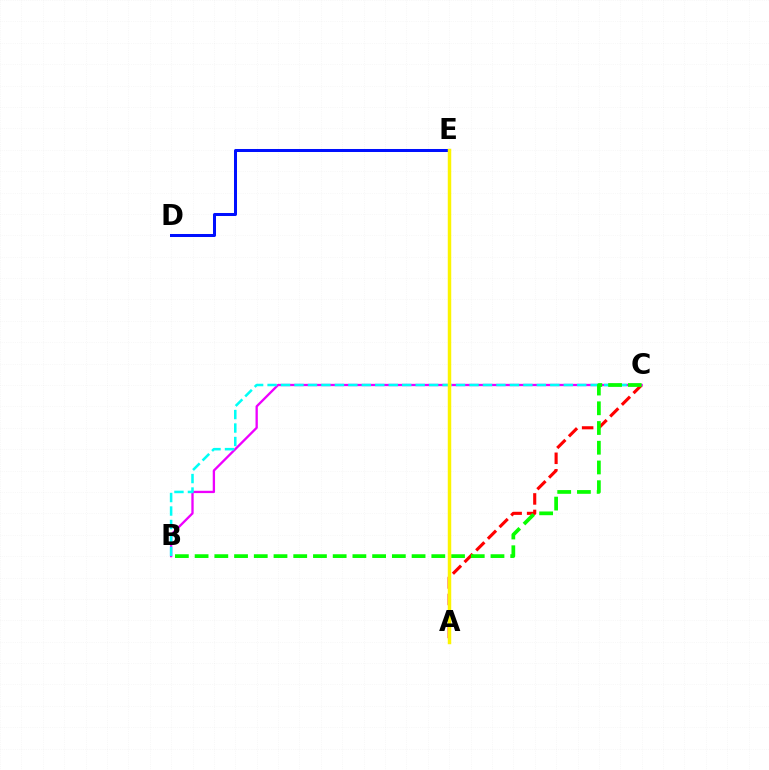{('A', 'C'): [{'color': '#ff0000', 'line_style': 'dashed', 'thickness': 2.24}], ('B', 'C'): [{'color': '#ee00ff', 'line_style': 'solid', 'thickness': 1.67}, {'color': '#00fff6', 'line_style': 'dashed', 'thickness': 1.83}, {'color': '#08ff00', 'line_style': 'dashed', 'thickness': 2.68}], ('D', 'E'): [{'color': '#0010ff', 'line_style': 'solid', 'thickness': 2.17}], ('A', 'E'): [{'color': '#fcf500', 'line_style': 'solid', 'thickness': 2.49}]}